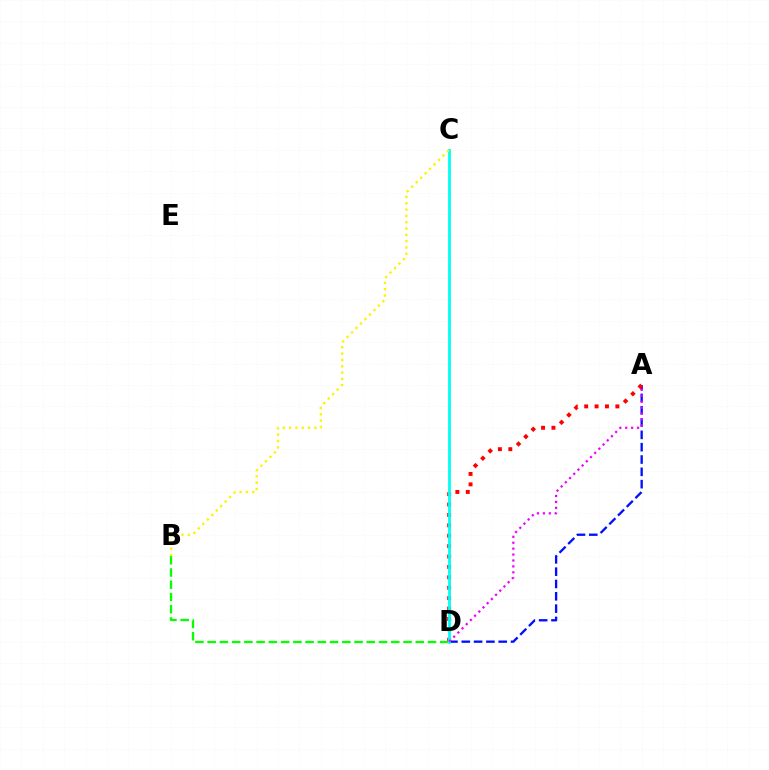{('A', 'D'): [{'color': '#0010ff', 'line_style': 'dashed', 'thickness': 1.67}, {'color': '#ff0000', 'line_style': 'dotted', 'thickness': 2.83}, {'color': '#ee00ff', 'line_style': 'dotted', 'thickness': 1.61}], ('B', 'D'): [{'color': '#08ff00', 'line_style': 'dashed', 'thickness': 1.66}], ('C', 'D'): [{'color': '#00fff6', 'line_style': 'solid', 'thickness': 2.02}], ('B', 'C'): [{'color': '#fcf500', 'line_style': 'dotted', 'thickness': 1.72}]}